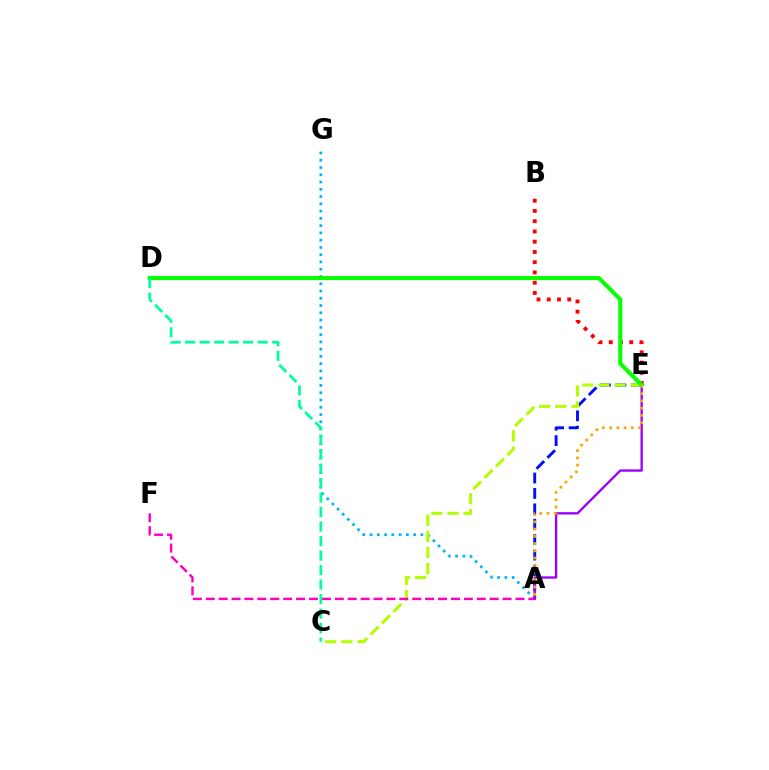{('A', 'E'): [{'color': '#0010ff', 'line_style': 'dashed', 'thickness': 2.09}, {'color': '#9b00ff', 'line_style': 'solid', 'thickness': 1.68}, {'color': '#ffa500', 'line_style': 'dotted', 'thickness': 1.97}], ('B', 'E'): [{'color': '#ff0000', 'line_style': 'dotted', 'thickness': 2.79}], ('A', 'G'): [{'color': '#00b5ff', 'line_style': 'dotted', 'thickness': 1.97}], ('C', 'E'): [{'color': '#b3ff00', 'line_style': 'dashed', 'thickness': 2.19}], ('A', 'F'): [{'color': '#ff00bd', 'line_style': 'dashed', 'thickness': 1.75}], ('D', 'E'): [{'color': '#08ff00', 'line_style': 'solid', 'thickness': 2.92}], ('C', 'D'): [{'color': '#00ff9d', 'line_style': 'dashed', 'thickness': 1.97}]}